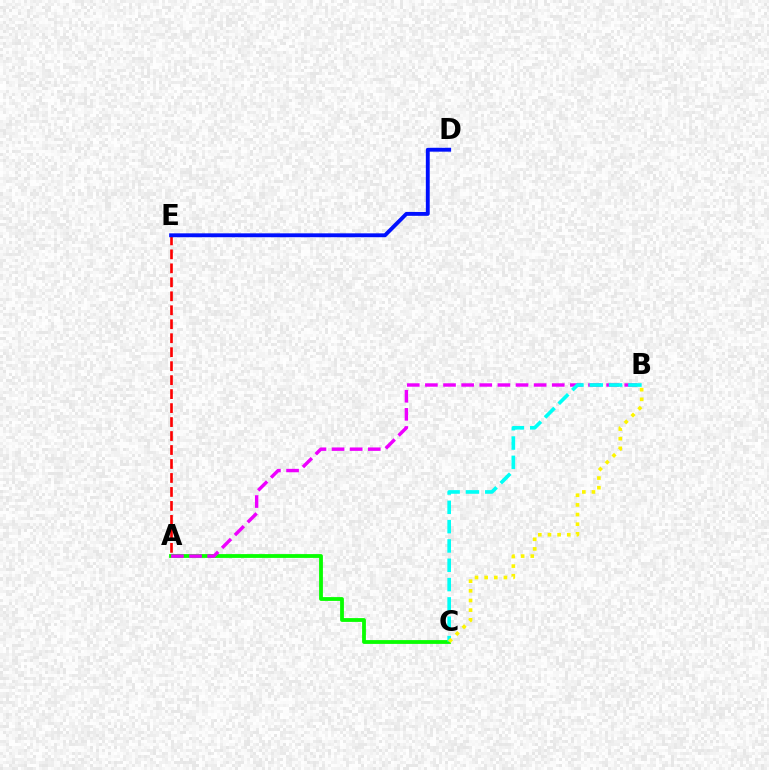{('A', 'E'): [{'color': '#ff0000', 'line_style': 'dashed', 'thickness': 1.9}], ('A', 'C'): [{'color': '#08ff00', 'line_style': 'solid', 'thickness': 2.74}], ('A', 'B'): [{'color': '#ee00ff', 'line_style': 'dashed', 'thickness': 2.46}], ('B', 'C'): [{'color': '#00fff6', 'line_style': 'dashed', 'thickness': 2.62}, {'color': '#fcf500', 'line_style': 'dotted', 'thickness': 2.62}], ('D', 'E'): [{'color': '#0010ff', 'line_style': 'solid', 'thickness': 2.8}]}